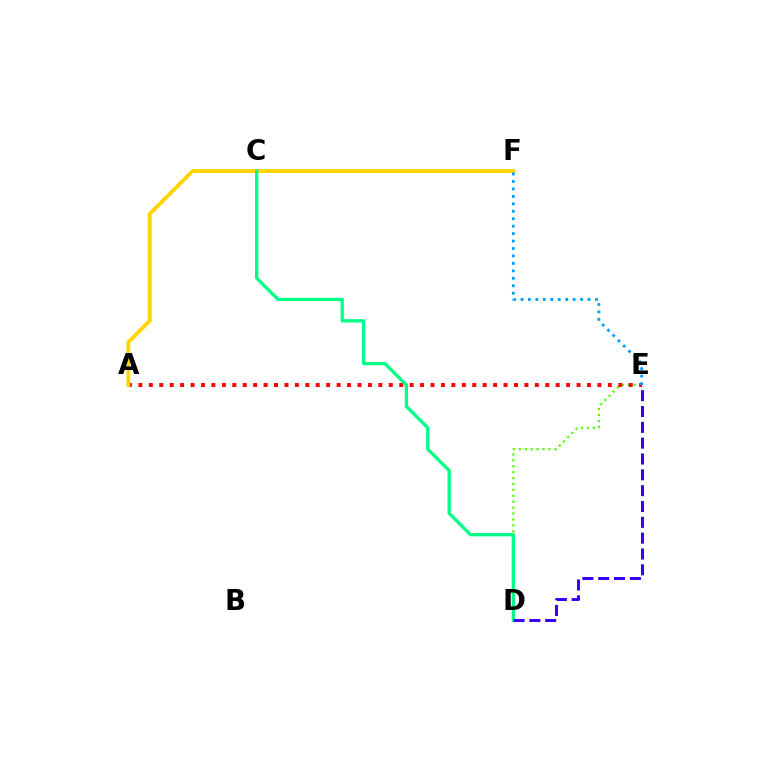{('D', 'E'): [{'color': '#4fff00', 'line_style': 'dotted', 'thickness': 1.61}, {'color': '#3700ff', 'line_style': 'dashed', 'thickness': 2.15}], ('C', 'F'): [{'color': '#ff00ed', 'line_style': 'dotted', 'thickness': 1.52}], ('A', 'E'): [{'color': '#ff0000', 'line_style': 'dotted', 'thickness': 2.83}], ('A', 'F'): [{'color': '#ffd500', 'line_style': 'solid', 'thickness': 2.79}], ('E', 'F'): [{'color': '#009eff', 'line_style': 'dotted', 'thickness': 2.02}], ('C', 'D'): [{'color': '#00ff86', 'line_style': 'solid', 'thickness': 2.37}]}